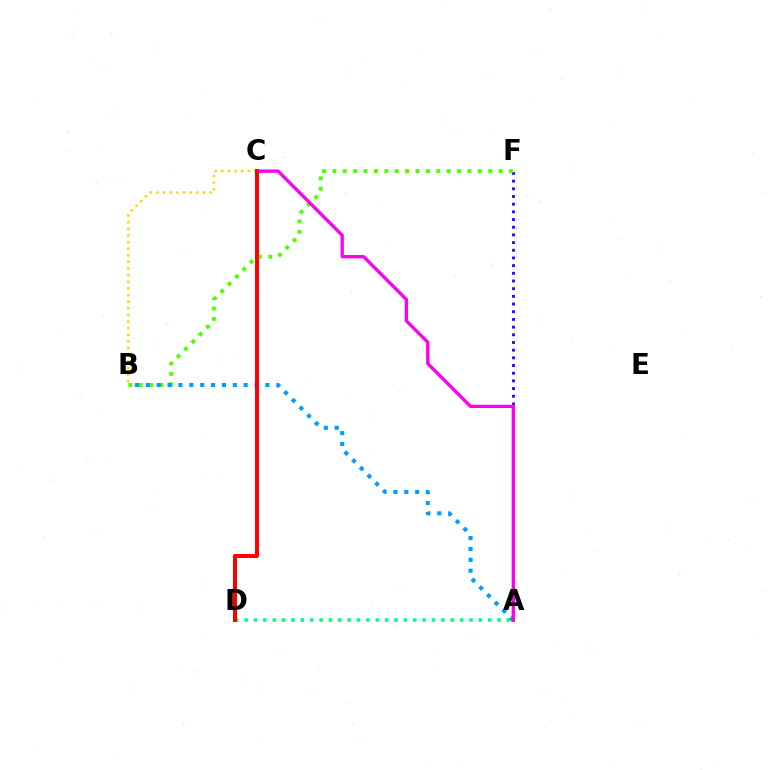{('A', 'F'): [{'color': '#3700ff', 'line_style': 'dotted', 'thickness': 2.09}], ('A', 'D'): [{'color': '#00ff86', 'line_style': 'dotted', 'thickness': 2.55}], ('B', 'F'): [{'color': '#4fff00', 'line_style': 'dotted', 'thickness': 2.82}], ('A', 'B'): [{'color': '#009eff', 'line_style': 'dotted', 'thickness': 2.95}], ('B', 'C'): [{'color': '#ffd500', 'line_style': 'dotted', 'thickness': 1.8}], ('A', 'C'): [{'color': '#ff00ed', 'line_style': 'solid', 'thickness': 2.38}], ('C', 'D'): [{'color': '#ff0000', 'line_style': 'solid', 'thickness': 2.89}]}